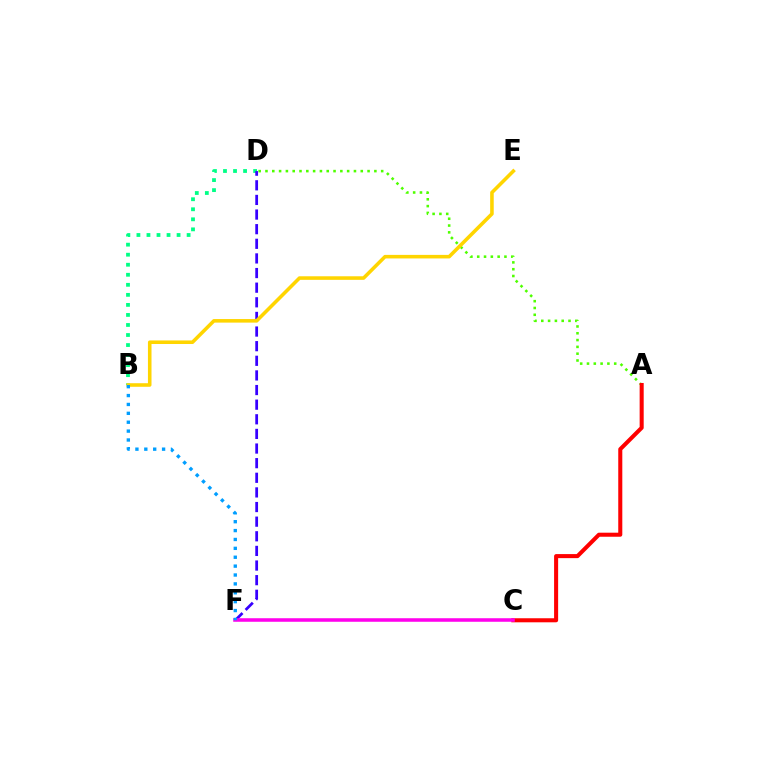{('B', 'D'): [{'color': '#00ff86', 'line_style': 'dotted', 'thickness': 2.73}], ('A', 'D'): [{'color': '#4fff00', 'line_style': 'dotted', 'thickness': 1.85}], ('D', 'F'): [{'color': '#3700ff', 'line_style': 'dashed', 'thickness': 1.99}], ('A', 'C'): [{'color': '#ff0000', 'line_style': 'solid', 'thickness': 2.92}], ('B', 'E'): [{'color': '#ffd500', 'line_style': 'solid', 'thickness': 2.57}], ('C', 'F'): [{'color': '#ff00ed', 'line_style': 'solid', 'thickness': 2.56}], ('B', 'F'): [{'color': '#009eff', 'line_style': 'dotted', 'thickness': 2.41}]}